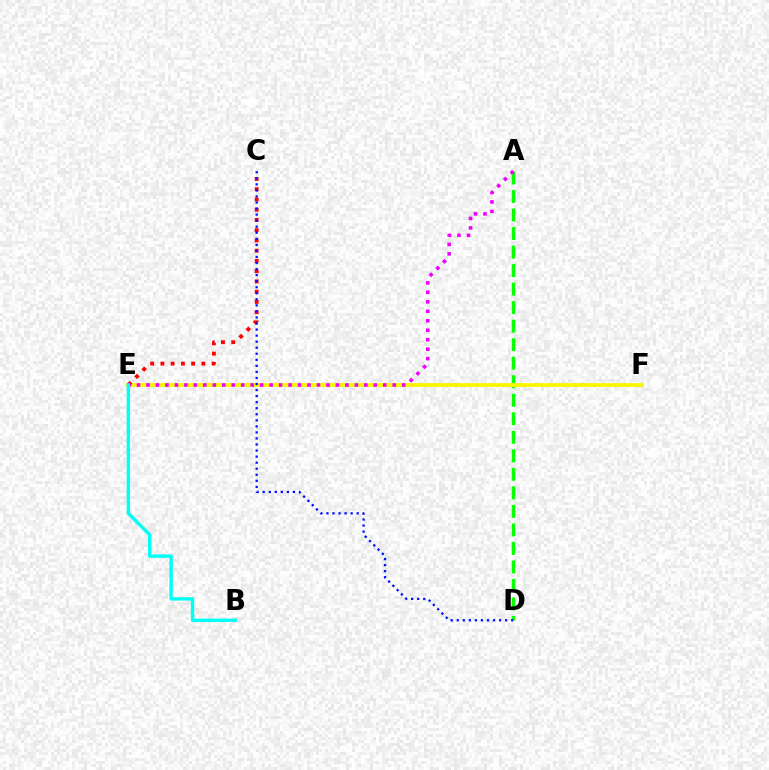{('A', 'D'): [{'color': '#08ff00', 'line_style': 'dashed', 'thickness': 2.52}], ('E', 'F'): [{'color': '#fcf500', 'line_style': 'solid', 'thickness': 2.74}], ('C', 'E'): [{'color': '#ff0000', 'line_style': 'dotted', 'thickness': 2.78}], ('C', 'D'): [{'color': '#0010ff', 'line_style': 'dotted', 'thickness': 1.64}], ('A', 'E'): [{'color': '#ee00ff', 'line_style': 'dotted', 'thickness': 2.57}], ('B', 'E'): [{'color': '#00fff6', 'line_style': 'solid', 'thickness': 2.43}]}